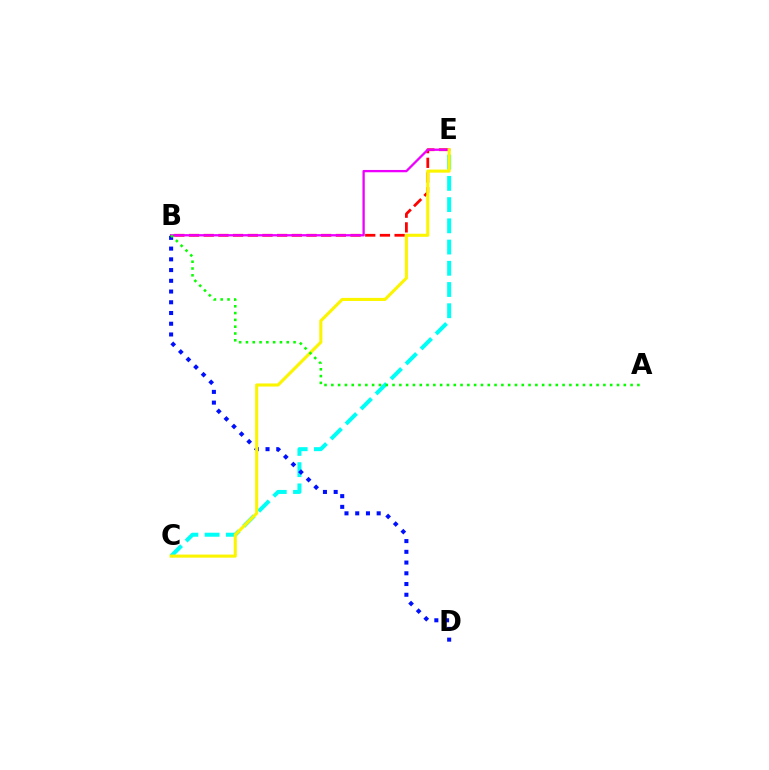{('C', 'E'): [{'color': '#00fff6', 'line_style': 'dashed', 'thickness': 2.88}, {'color': '#fcf500', 'line_style': 'solid', 'thickness': 2.22}], ('B', 'D'): [{'color': '#0010ff', 'line_style': 'dotted', 'thickness': 2.92}], ('B', 'E'): [{'color': '#ff0000', 'line_style': 'dashed', 'thickness': 1.99}, {'color': '#ee00ff', 'line_style': 'solid', 'thickness': 1.66}], ('A', 'B'): [{'color': '#08ff00', 'line_style': 'dotted', 'thickness': 1.85}]}